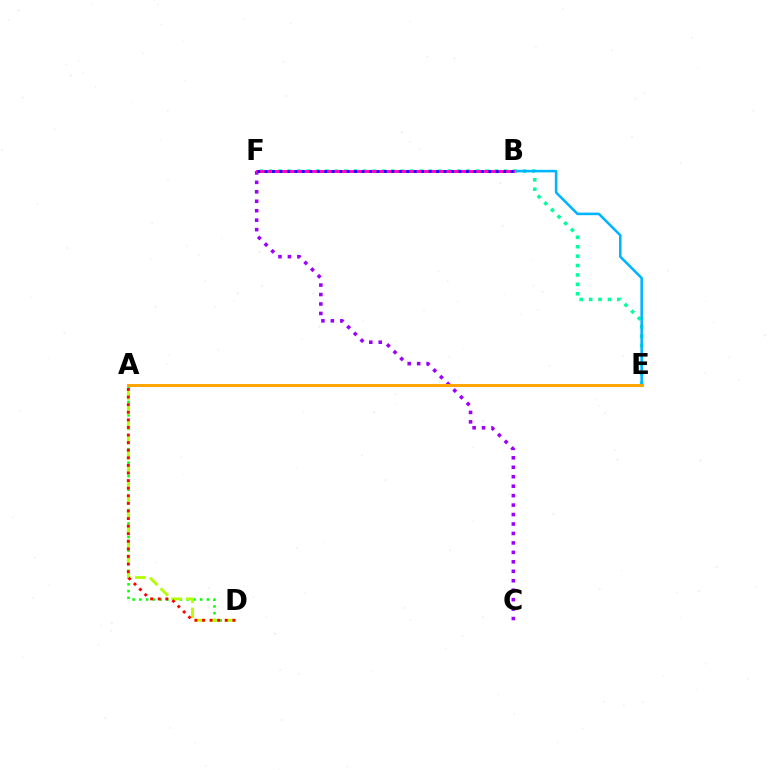{('A', 'D'): [{'color': '#08ff00', 'line_style': 'dotted', 'thickness': 1.84}, {'color': '#b3ff00', 'line_style': 'dashed', 'thickness': 2.04}, {'color': '#ff0000', 'line_style': 'dotted', 'thickness': 2.06}], ('E', 'F'): [{'color': '#00ff9d', 'line_style': 'dotted', 'thickness': 2.56}], ('B', 'E'): [{'color': '#00b5ff', 'line_style': 'solid', 'thickness': 1.85}], ('C', 'F'): [{'color': '#9b00ff', 'line_style': 'dotted', 'thickness': 2.57}], ('B', 'F'): [{'color': '#ff00bd', 'line_style': 'solid', 'thickness': 2.08}, {'color': '#0010ff', 'line_style': 'dotted', 'thickness': 2.03}], ('A', 'E'): [{'color': '#ffa500', 'line_style': 'solid', 'thickness': 2.13}]}